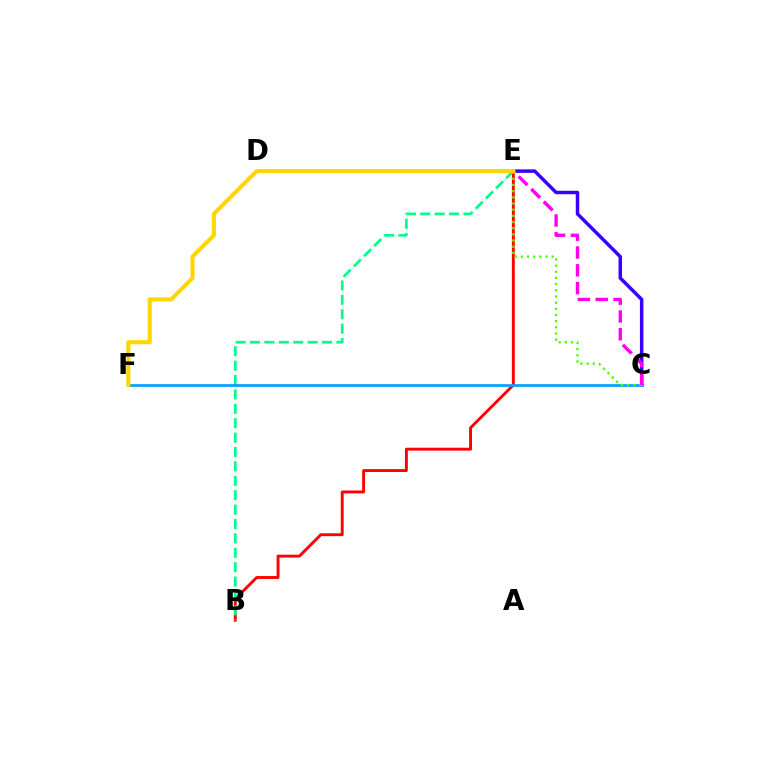{('B', 'E'): [{'color': '#ff0000', 'line_style': 'solid', 'thickness': 2.08}, {'color': '#00ff86', 'line_style': 'dashed', 'thickness': 1.96}], ('C', 'E'): [{'color': '#3700ff', 'line_style': 'solid', 'thickness': 2.5}, {'color': '#4fff00', 'line_style': 'dotted', 'thickness': 1.68}, {'color': '#ff00ed', 'line_style': 'dashed', 'thickness': 2.42}], ('C', 'F'): [{'color': '#009eff', 'line_style': 'solid', 'thickness': 1.91}], ('E', 'F'): [{'color': '#ffd500', 'line_style': 'solid', 'thickness': 2.92}]}